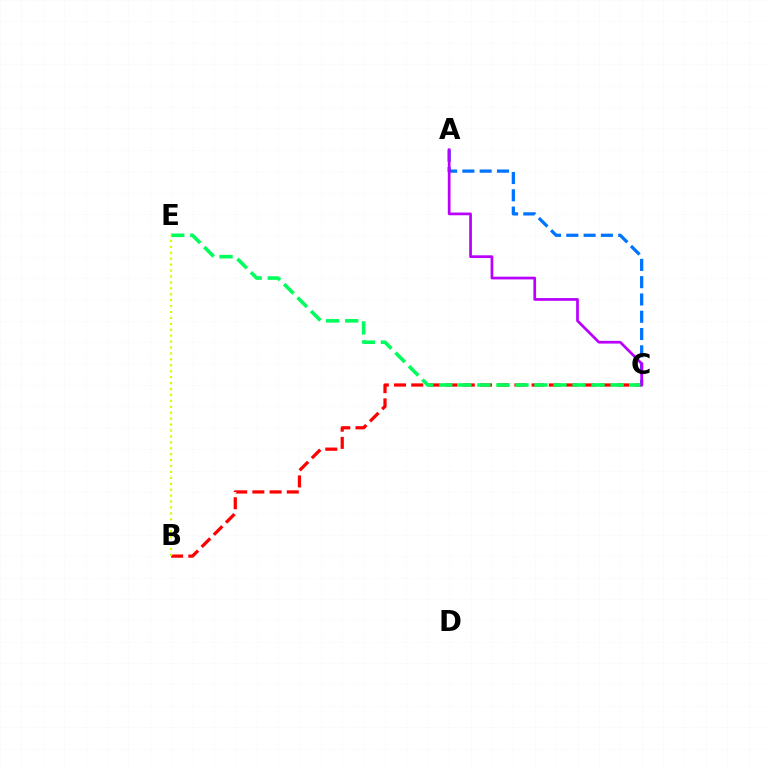{('A', 'C'): [{'color': '#0074ff', 'line_style': 'dashed', 'thickness': 2.35}, {'color': '#b900ff', 'line_style': 'solid', 'thickness': 1.96}], ('B', 'C'): [{'color': '#ff0000', 'line_style': 'dashed', 'thickness': 2.34}], ('C', 'E'): [{'color': '#00ff5c', 'line_style': 'dashed', 'thickness': 2.59}], ('B', 'E'): [{'color': '#d1ff00', 'line_style': 'dotted', 'thickness': 1.61}]}